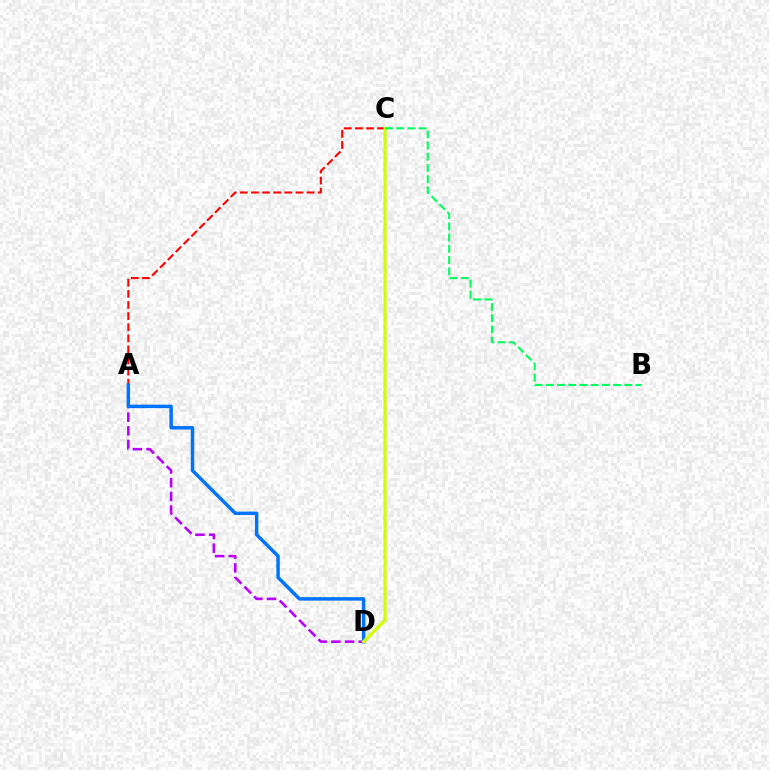{('A', 'D'): [{'color': '#b900ff', 'line_style': 'dashed', 'thickness': 1.86}, {'color': '#0074ff', 'line_style': 'solid', 'thickness': 2.49}], ('A', 'C'): [{'color': '#ff0000', 'line_style': 'dashed', 'thickness': 1.51}], ('C', 'D'): [{'color': '#d1ff00', 'line_style': 'solid', 'thickness': 2.31}], ('B', 'C'): [{'color': '#00ff5c', 'line_style': 'dashed', 'thickness': 1.52}]}